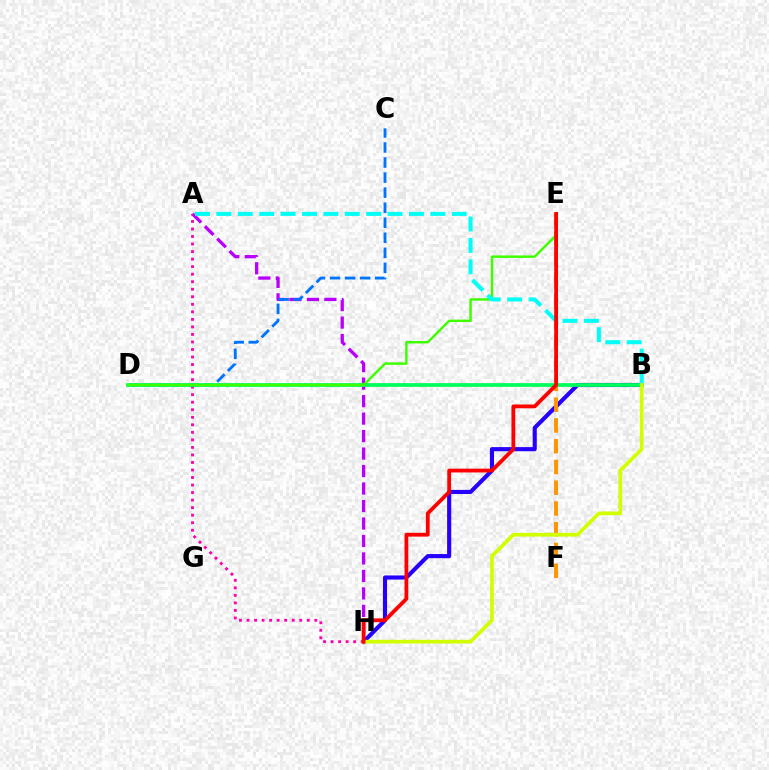{('B', 'H'): [{'color': '#2500ff', 'line_style': 'solid', 'thickness': 2.97}, {'color': '#d1ff00', 'line_style': 'solid', 'thickness': 2.66}], ('A', 'H'): [{'color': '#b900ff', 'line_style': 'dashed', 'thickness': 2.37}, {'color': '#ff00ac', 'line_style': 'dotted', 'thickness': 2.05}], ('C', 'D'): [{'color': '#0074ff', 'line_style': 'dashed', 'thickness': 2.04}], ('E', 'F'): [{'color': '#ff9400', 'line_style': 'dashed', 'thickness': 2.82}], ('B', 'D'): [{'color': '#00ff5c', 'line_style': 'solid', 'thickness': 2.69}], ('D', 'E'): [{'color': '#3dff00', 'line_style': 'solid', 'thickness': 1.76}], ('A', 'B'): [{'color': '#00fff6', 'line_style': 'dashed', 'thickness': 2.91}], ('E', 'H'): [{'color': '#ff0000', 'line_style': 'solid', 'thickness': 2.73}]}